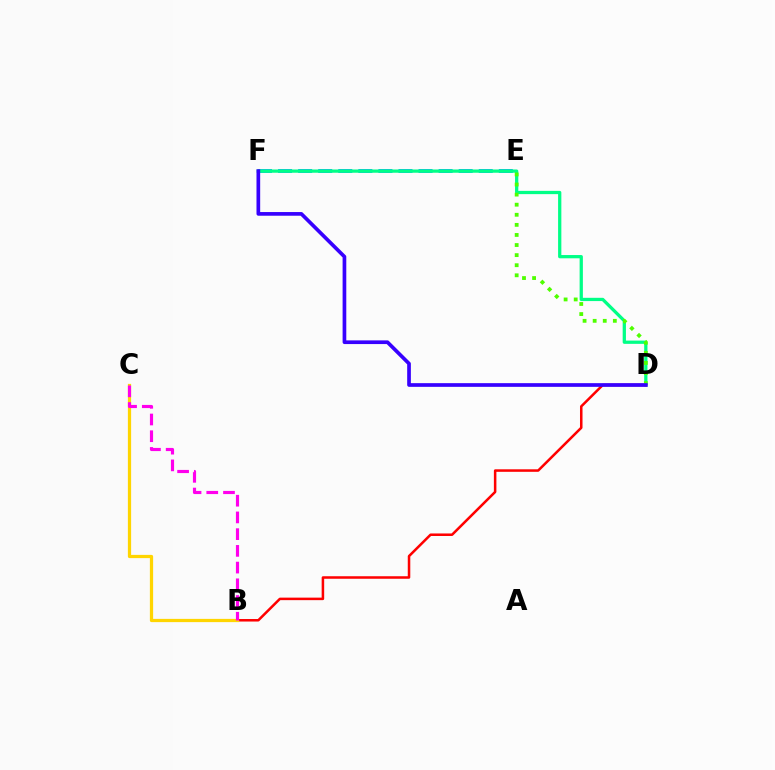{('E', 'F'): [{'color': '#009eff', 'line_style': 'dashed', 'thickness': 2.73}], ('D', 'F'): [{'color': '#00ff86', 'line_style': 'solid', 'thickness': 2.35}, {'color': '#3700ff', 'line_style': 'solid', 'thickness': 2.65}], ('B', 'D'): [{'color': '#ff0000', 'line_style': 'solid', 'thickness': 1.82}], ('B', 'C'): [{'color': '#ffd500', 'line_style': 'solid', 'thickness': 2.34}, {'color': '#ff00ed', 'line_style': 'dashed', 'thickness': 2.27}], ('D', 'E'): [{'color': '#4fff00', 'line_style': 'dotted', 'thickness': 2.74}]}